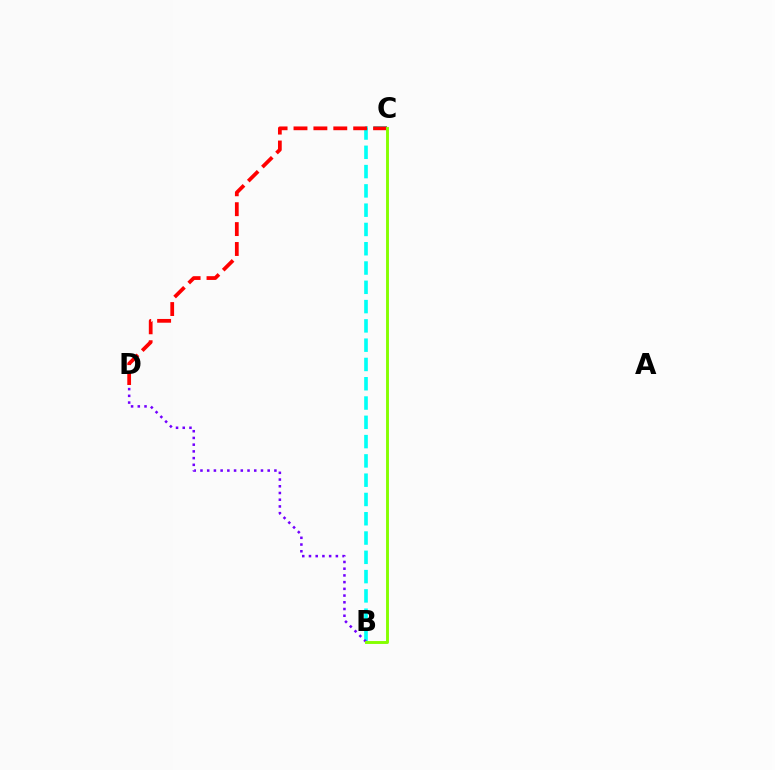{('B', 'C'): [{'color': '#00fff6', 'line_style': 'dashed', 'thickness': 2.62}, {'color': '#84ff00', 'line_style': 'solid', 'thickness': 2.1}], ('C', 'D'): [{'color': '#ff0000', 'line_style': 'dashed', 'thickness': 2.7}], ('B', 'D'): [{'color': '#7200ff', 'line_style': 'dotted', 'thickness': 1.83}]}